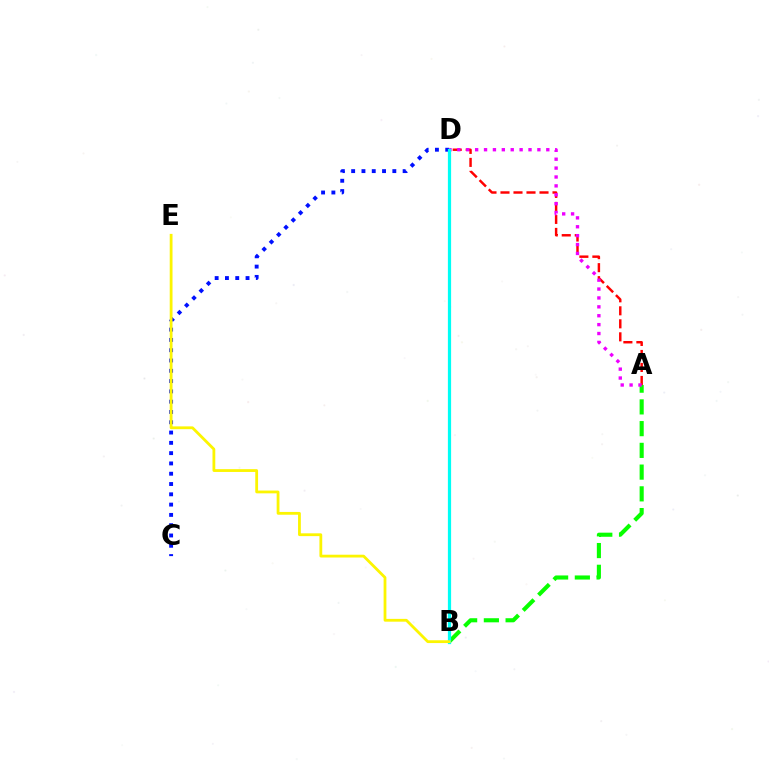{('C', 'D'): [{'color': '#0010ff', 'line_style': 'dotted', 'thickness': 2.8}], ('A', 'D'): [{'color': '#ff0000', 'line_style': 'dashed', 'thickness': 1.77}, {'color': '#ee00ff', 'line_style': 'dotted', 'thickness': 2.42}], ('A', 'B'): [{'color': '#08ff00', 'line_style': 'dashed', 'thickness': 2.95}], ('B', 'D'): [{'color': '#00fff6', 'line_style': 'solid', 'thickness': 2.32}], ('B', 'E'): [{'color': '#fcf500', 'line_style': 'solid', 'thickness': 2.01}]}